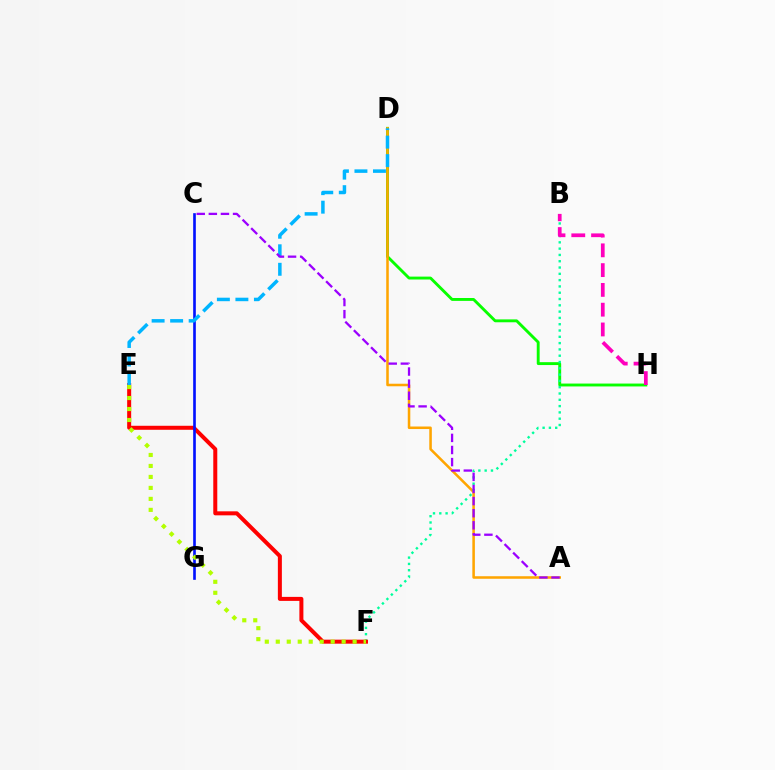{('D', 'H'): [{'color': '#08ff00', 'line_style': 'solid', 'thickness': 2.08}], ('A', 'D'): [{'color': '#ffa500', 'line_style': 'solid', 'thickness': 1.83}], ('B', 'F'): [{'color': '#00ff9d', 'line_style': 'dotted', 'thickness': 1.71}], ('E', 'F'): [{'color': '#ff0000', 'line_style': 'solid', 'thickness': 2.88}, {'color': '#b3ff00', 'line_style': 'dotted', 'thickness': 2.98}], ('B', 'H'): [{'color': '#ff00bd', 'line_style': 'dashed', 'thickness': 2.69}], ('C', 'G'): [{'color': '#0010ff', 'line_style': 'solid', 'thickness': 1.91}], ('D', 'E'): [{'color': '#00b5ff', 'line_style': 'dashed', 'thickness': 2.52}], ('A', 'C'): [{'color': '#9b00ff', 'line_style': 'dashed', 'thickness': 1.64}]}